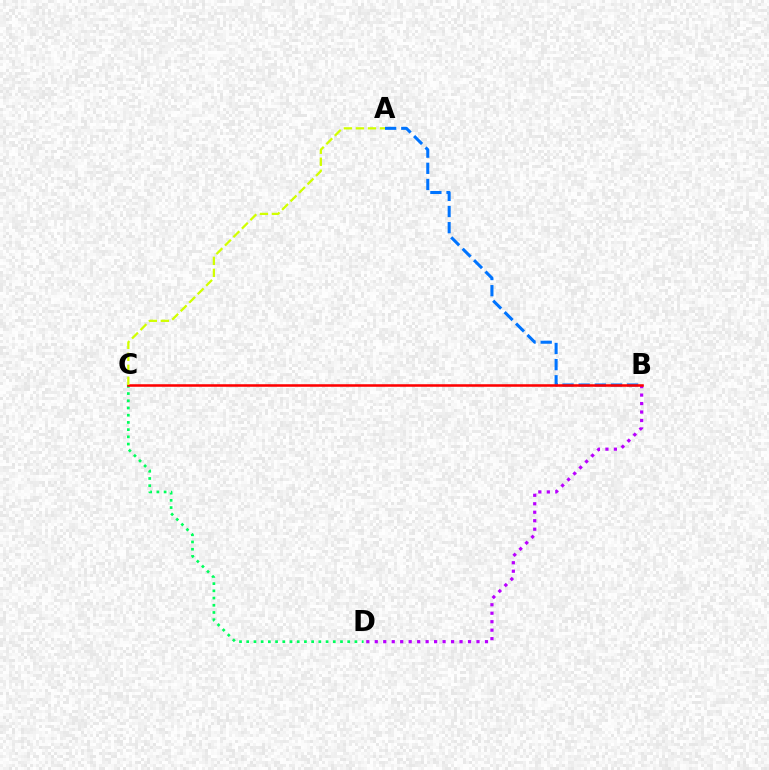{('C', 'D'): [{'color': '#00ff5c', 'line_style': 'dotted', 'thickness': 1.96}], ('A', 'B'): [{'color': '#0074ff', 'line_style': 'dashed', 'thickness': 2.19}], ('B', 'D'): [{'color': '#b900ff', 'line_style': 'dotted', 'thickness': 2.3}], ('B', 'C'): [{'color': '#ff0000', 'line_style': 'solid', 'thickness': 1.84}], ('A', 'C'): [{'color': '#d1ff00', 'line_style': 'dashed', 'thickness': 1.63}]}